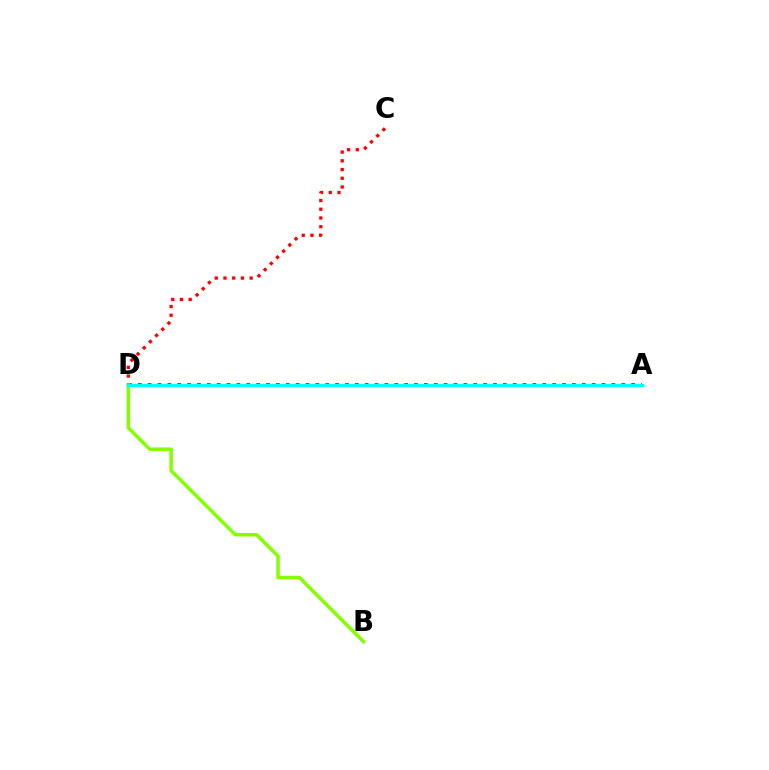{('C', 'D'): [{'color': '#ff0000', 'line_style': 'dotted', 'thickness': 2.37}], ('A', 'D'): [{'color': '#7200ff', 'line_style': 'dotted', 'thickness': 2.68}, {'color': '#00fff6', 'line_style': 'solid', 'thickness': 2.35}], ('B', 'D'): [{'color': '#84ff00', 'line_style': 'solid', 'thickness': 2.5}]}